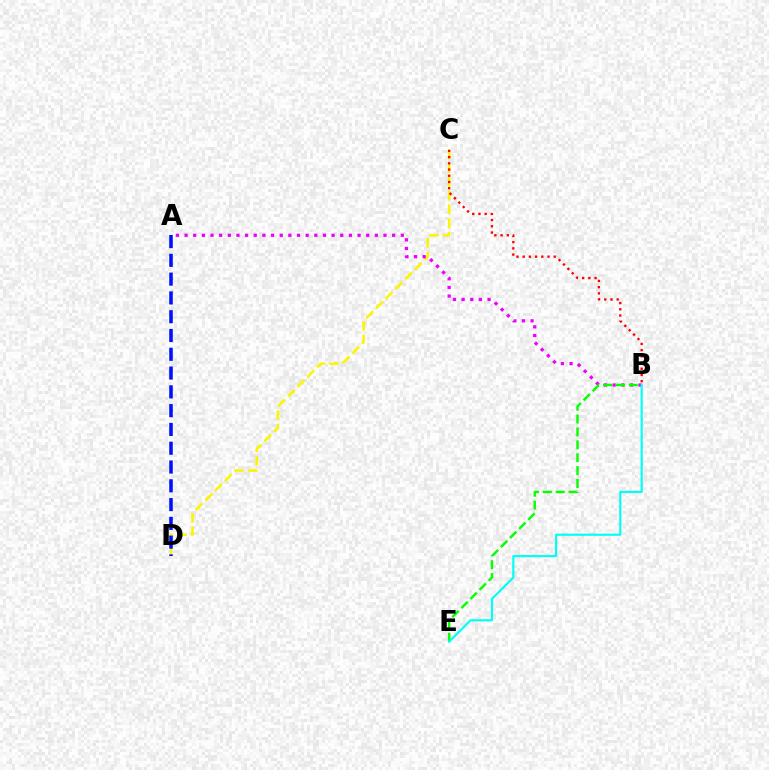{('C', 'D'): [{'color': '#fcf500', 'line_style': 'dashed', 'thickness': 1.86}], ('B', 'C'): [{'color': '#ff0000', 'line_style': 'dotted', 'thickness': 1.69}], ('A', 'B'): [{'color': '#ee00ff', 'line_style': 'dotted', 'thickness': 2.35}], ('A', 'D'): [{'color': '#0010ff', 'line_style': 'dashed', 'thickness': 2.55}], ('B', 'E'): [{'color': '#08ff00', 'line_style': 'dashed', 'thickness': 1.75}, {'color': '#00fff6', 'line_style': 'solid', 'thickness': 1.56}]}